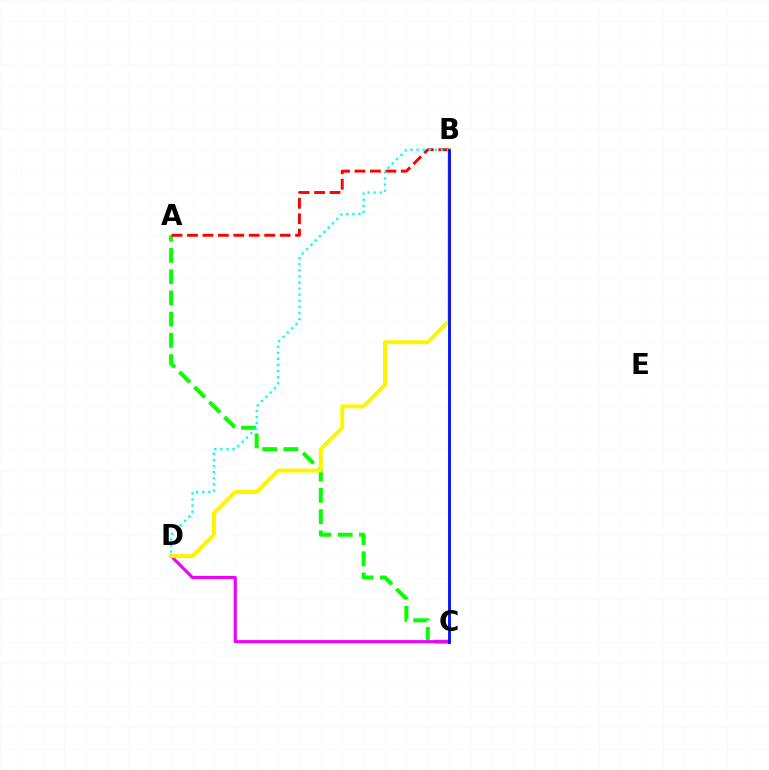{('A', 'C'): [{'color': '#08ff00', 'line_style': 'dashed', 'thickness': 2.88}], ('C', 'D'): [{'color': '#ee00ff', 'line_style': 'solid', 'thickness': 2.25}], ('B', 'D'): [{'color': '#fcf500', 'line_style': 'solid', 'thickness': 2.87}, {'color': '#00fff6', 'line_style': 'dotted', 'thickness': 1.66}], ('A', 'B'): [{'color': '#ff0000', 'line_style': 'dashed', 'thickness': 2.1}], ('B', 'C'): [{'color': '#0010ff', 'line_style': 'solid', 'thickness': 2.03}]}